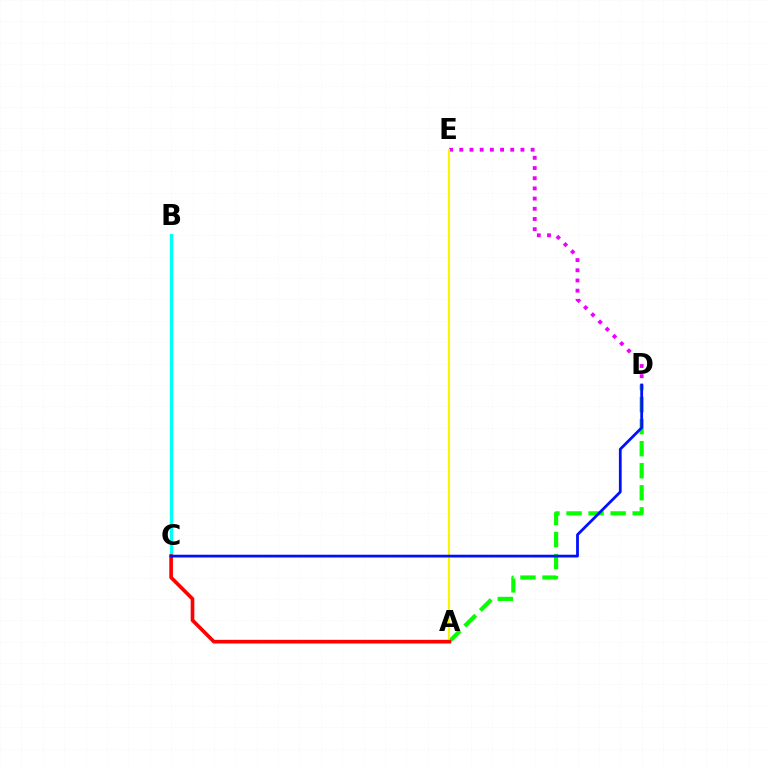{('A', 'D'): [{'color': '#08ff00', 'line_style': 'dashed', 'thickness': 2.99}], ('D', 'E'): [{'color': '#ee00ff', 'line_style': 'dotted', 'thickness': 2.77}], ('A', 'E'): [{'color': '#fcf500', 'line_style': 'solid', 'thickness': 1.52}], ('B', 'C'): [{'color': '#00fff6', 'line_style': 'solid', 'thickness': 2.4}], ('A', 'C'): [{'color': '#ff0000', 'line_style': 'solid', 'thickness': 2.63}], ('C', 'D'): [{'color': '#0010ff', 'line_style': 'solid', 'thickness': 2.0}]}